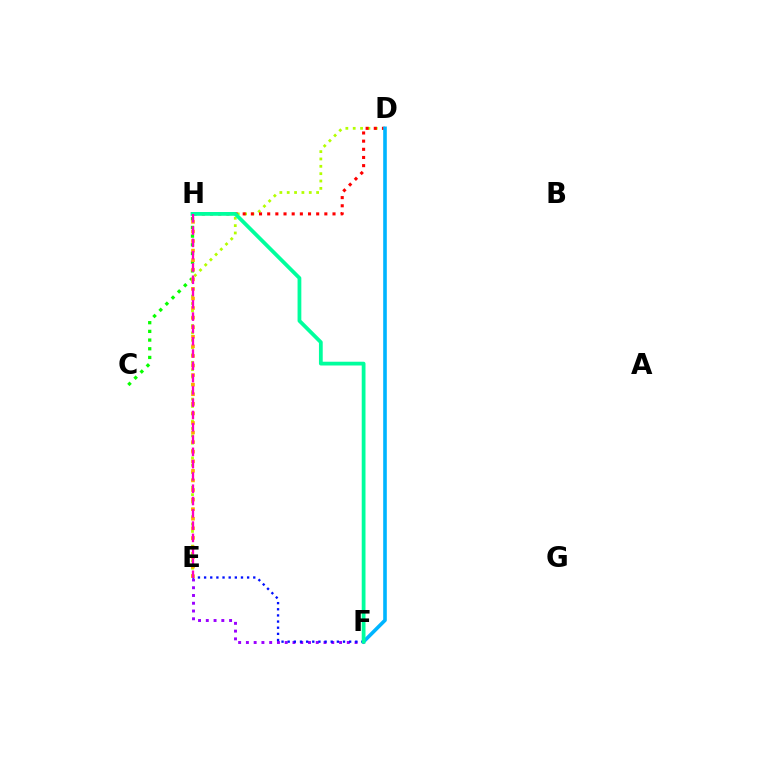{('E', 'F'): [{'color': '#9b00ff', 'line_style': 'dotted', 'thickness': 2.11}, {'color': '#0010ff', 'line_style': 'dotted', 'thickness': 1.67}], ('C', 'H'): [{'color': '#08ff00', 'line_style': 'dotted', 'thickness': 2.36}], ('D', 'E'): [{'color': '#b3ff00', 'line_style': 'dotted', 'thickness': 2.0}], ('D', 'H'): [{'color': '#ff0000', 'line_style': 'dotted', 'thickness': 2.22}], ('E', 'H'): [{'color': '#ffa500', 'line_style': 'dotted', 'thickness': 2.6}, {'color': '#ff00bd', 'line_style': 'dashed', 'thickness': 1.67}], ('D', 'F'): [{'color': '#00b5ff', 'line_style': 'solid', 'thickness': 2.6}], ('F', 'H'): [{'color': '#00ff9d', 'line_style': 'solid', 'thickness': 2.72}]}